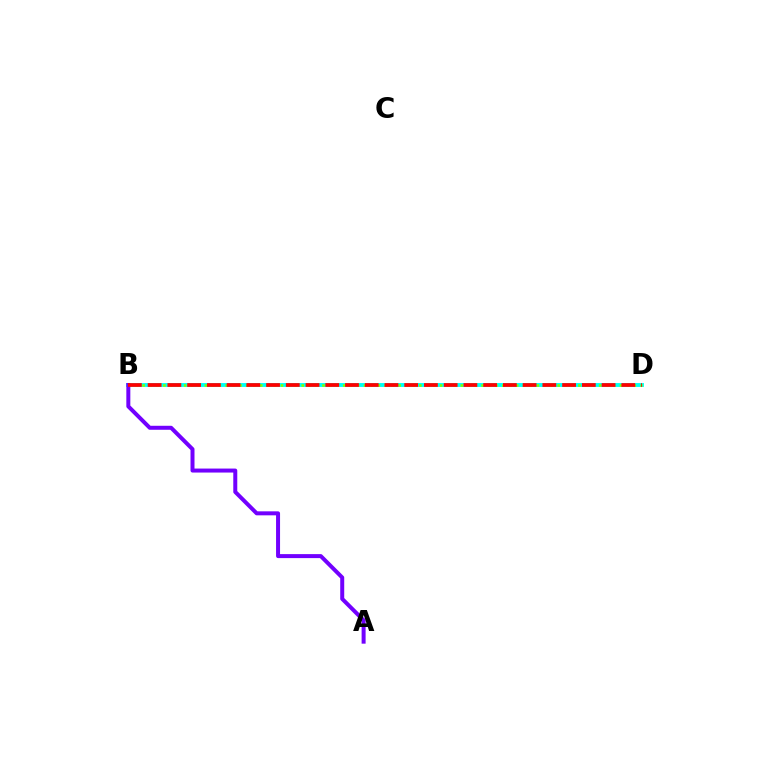{('B', 'D'): [{'color': '#00fff6', 'line_style': 'solid', 'thickness': 2.8}, {'color': '#84ff00', 'line_style': 'dotted', 'thickness': 1.88}, {'color': '#ff0000', 'line_style': 'dashed', 'thickness': 2.68}], ('A', 'B'): [{'color': '#7200ff', 'line_style': 'solid', 'thickness': 2.87}]}